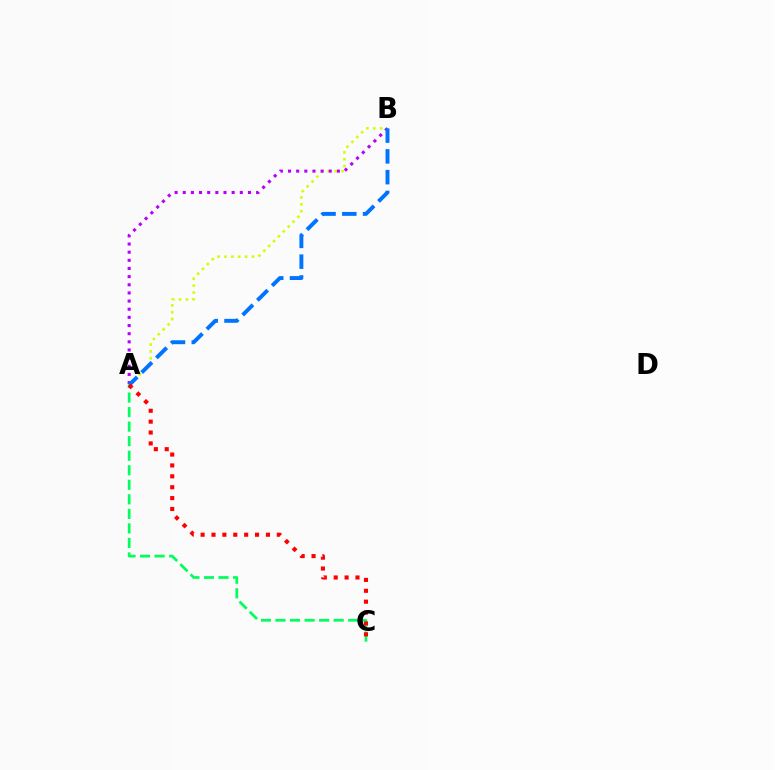{('A', 'B'): [{'color': '#d1ff00', 'line_style': 'dotted', 'thickness': 1.87}, {'color': '#b900ff', 'line_style': 'dotted', 'thickness': 2.21}, {'color': '#0074ff', 'line_style': 'dashed', 'thickness': 2.82}], ('A', 'C'): [{'color': '#00ff5c', 'line_style': 'dashed', 'thickness': 1.98}, {'color': '#ff0000', 'line_style': 'dotted', 'thickness': 2.96}]}